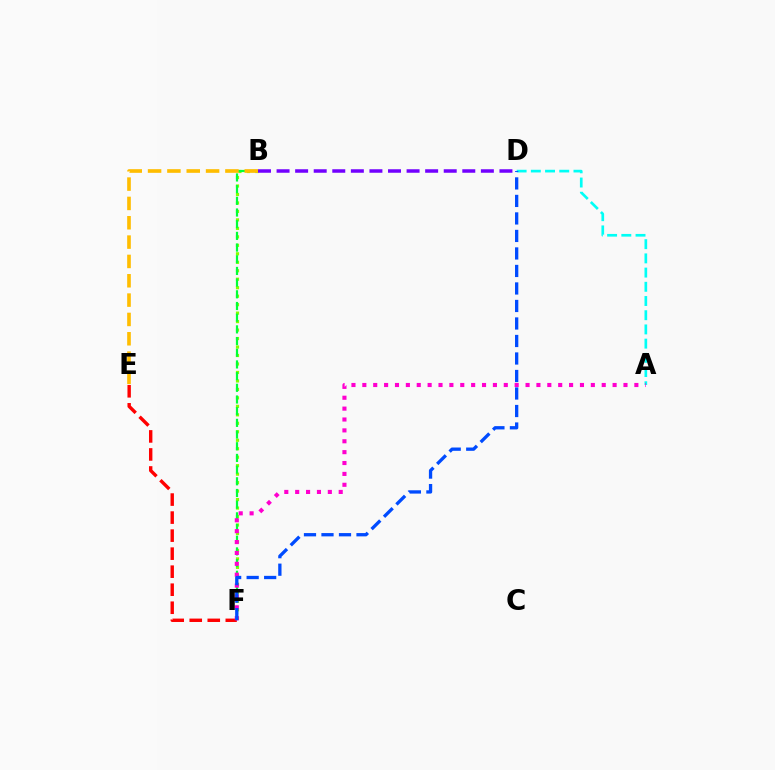{('E', 'F'): [{'color': '#ff0000', 'line_style': 'dashed', 'thickness': 2.45}], ('B', 'F'): [{'color': '#84ff00', 'line_style': 'dotted', 'thickness': 2.3}, {'color': '#00ff39', 'line_style': 'dashed', 'thickness': 1.59}], ('B', 'D'): [{'color': '#7200ff', 'line_style': 'dashed', 'thickness': 2.52}], ('A', 'D'): [{'color': '#00fff6', 'line_style': 'dashed', 'thickness': 1.93}], ('A', 'F'): [{'color': '#ff00cf', 'line_style': 'dotted', 'thickness': 2.96}], ('B', 'E'): [{'color': '#ffbd00', 'line_style': 'dashed', 'thickness': 2.63}], ('D', 'F'): [{'color': '#004bff', 'line_style': 'dashed', 'thickness': 2.38}]}